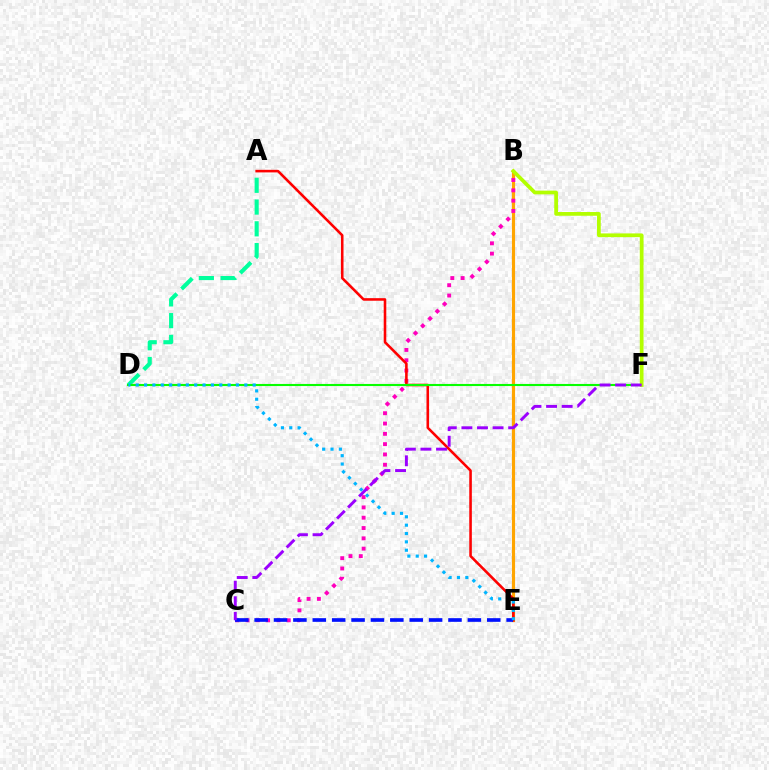{('B', 'E'): [{'color': '#ffa500', 'line_style': 'solid', 'thickness': 2.26}], ('A', 'D'): [{'color': '#00ff9d', 'line_style': 'dashed', 'thickness': 2.96}], ('B', 'C'): [{'color': '#ff00bd', 'line_style': 'dotted', 'thickness': 2.8}], ('A', 'E'): [{'color': '#ff0000', 'line_style': 'solid', 'thickness': 1.86}], ('D', 'F'): [{'color': '#08ff00', 'line_style': 'solid', 'thickness': 1.52}], ('C', 'E'): [{'color': '#0010ff', 'line_style': 'dashed', 'thickness': 2.63}], ('B', 'F'): [{'color': '#b3ff00', 'line_style': 'solid', 'thickness': 2.69}], ('D', 'E'): [{'color': '#00b5ff', 'line_style': 'dotted', 'thickness': 2.27}], ('C', 'F'): [{'color': '#9b00ff', 'line_style': 'dashed', 'thickness': 2.12}]}